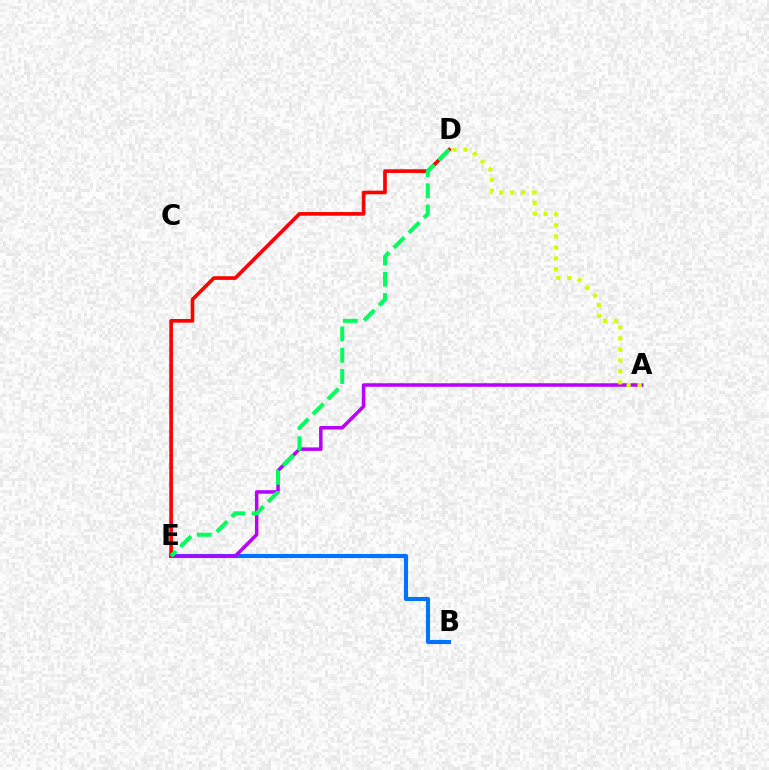{('B', 'E'): [{'color': '#0074ff', 'line_style': 'solid', 'thickness': 2.95}], ('A', 'E'): [{'color': '#b900ff', 'line_style': 'solid', 'thickness': 2.52}], ('D', 'E'): [{'color': '#ff0000', 'line_style': 'solid', 'thickness': 2.63}, {'color': '#00ff5c', 'line_style': 'dashed', 'thickness': 2.89}], ('A', 'D'): [{'color': '#d1ff00', 'line_style': 'dotted', 'thickness': 2.98}]}